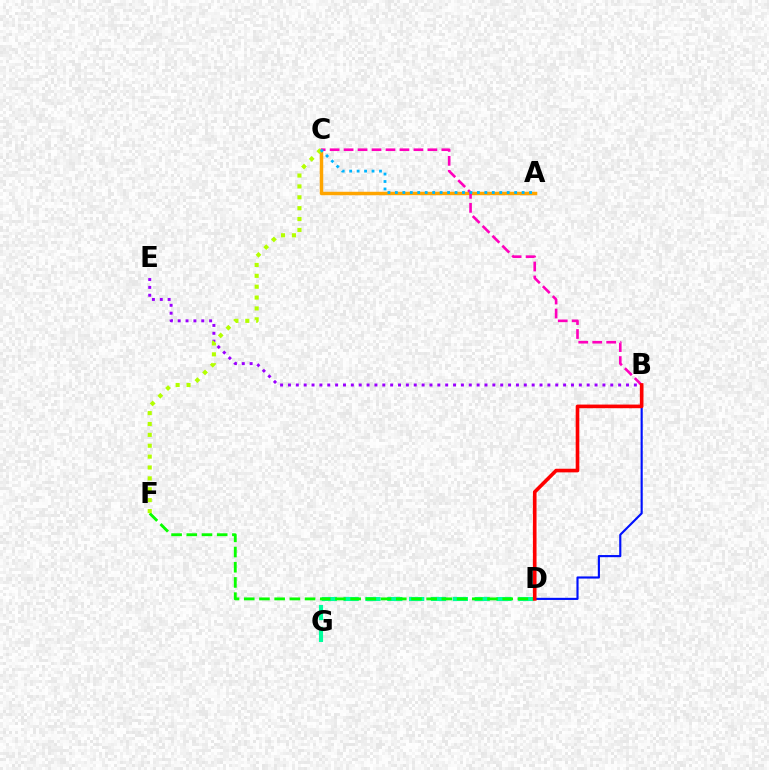{('A', 'C'): [{'color': '#ffa500', 'line_style': 'solid', 'thickness': 2.49}, {'color': '#00b5ff', 'line_style': 'dotted', 'thickness': 2.03}], ('B', 'E'): [{'color': '#9b00ff', 'line_style': 'dotted', 'thickness': 2.14}], ('B', 'D'): [{'color': '#0010ff', 'line_style': 'solid', 'thickness': 1.54}, {'color': '#ff0000', 'line_style': 'solid', 'thickness': 2.61}], ('D', 'G'): [{'color': '#00ff9d', 'line_style': 'dashed', 'thickness': 2.97}], ('D', 'F'): [{'color': '#08ff00', 'line_style': 'dashed', 'thickness': 2.07}], ('B', 'C'): [{'color': '#ff00bd', 'line_style': 'dashed', 'thickness': 1.9}], ('C', 'F'): [{'color': '#b3ff00', 'line_style': 'dotted', 'thickness': 2.96}]}